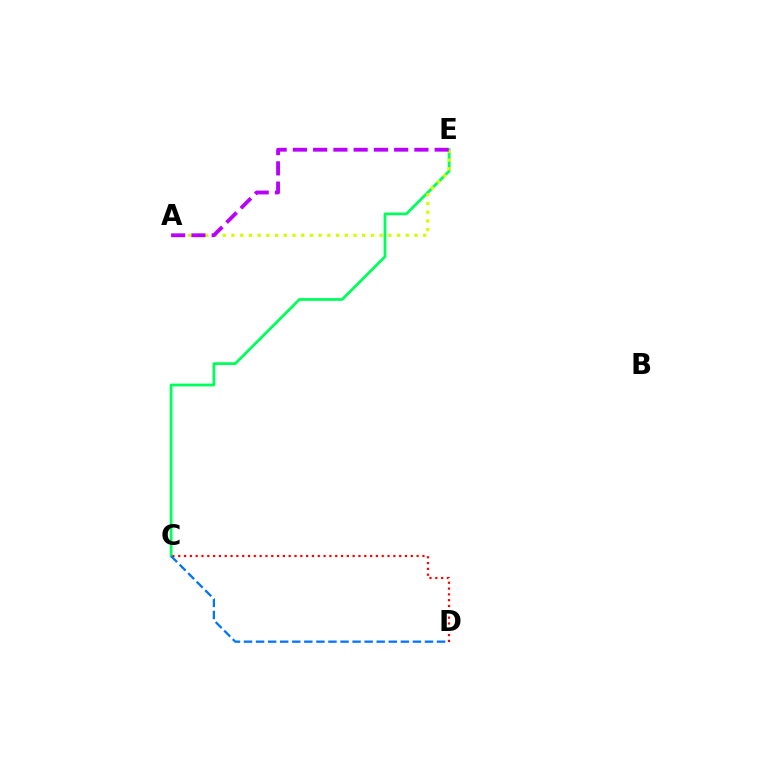{('C', 'E'): [{'color': '#00ff5c', 'line_style': 'solid', 'thickness': 2.01}], ('A', 'E'): [{'color': '#d1ff00', 'line_style': 'dotted', 'thickness': 2.37}, {'color': '#b900ff', 'line_style': 'dashed', 'thickness': 2.75}], ('C', 'D'): [{'color': '#ff0000', 'line_style': 'dotted', 'thickness': 1.58}, {'color': '#0074ff', 'line_style': 'dashed', 'thickness': 1.64}]}